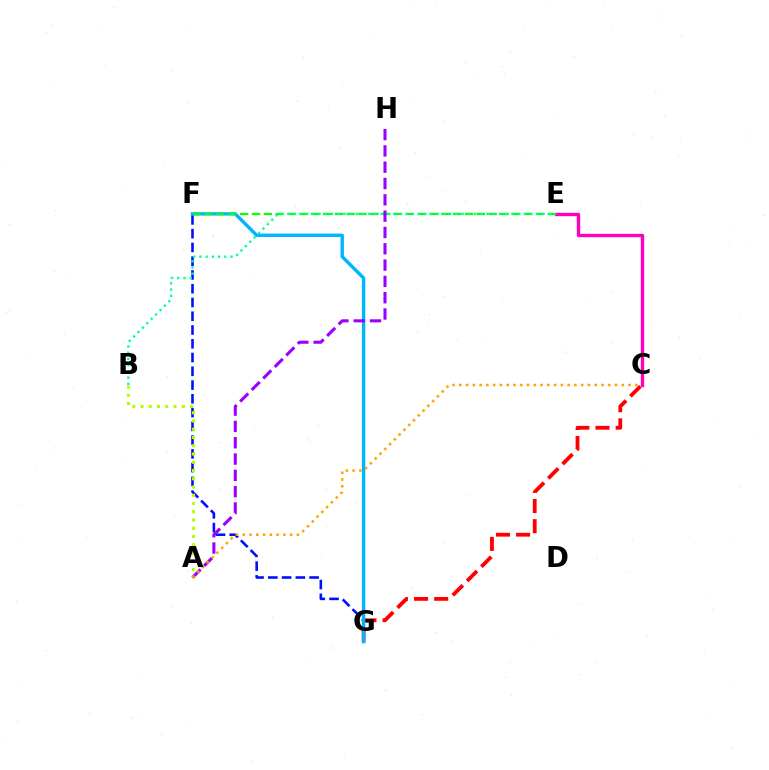{('C', 'G'): [{'color': '#ff0000', 'line_style': 'dashed', 'thickness': 2.74}], ('F', 'G'): [{'color': '#0010ff', 'line_style': 'dashed', 'thickness': 1.87}, {'color': '#00b5ff', 'line_style': 'solid', 'thickness': 2.43}], ('C', 'E'): [{'color': '#ff00bd', 'line_style': 'solid', 'thickness': 2.43}], ('E', 'F'): [{'color': '#08ff00', 'line_style': 'dashed', 'thickness': 1.61}], ('A', 'B'): [{'color': '#b3ff00', 'line_style': 'dotted', 'thickness': 2.24}], ('A', 'H'): [{'color': '#9b00ff', 'line_style': 'dashed', 'thickness': 2.22}], ('B', 'E'): [{'color': '#00ff9d', 'line_style': 'dotted', 'thickness': 1.69}], ('A', 'C'): [{'color': '#ffa500', 'line_style': 'dotted', 'thickness': 1.84}]}